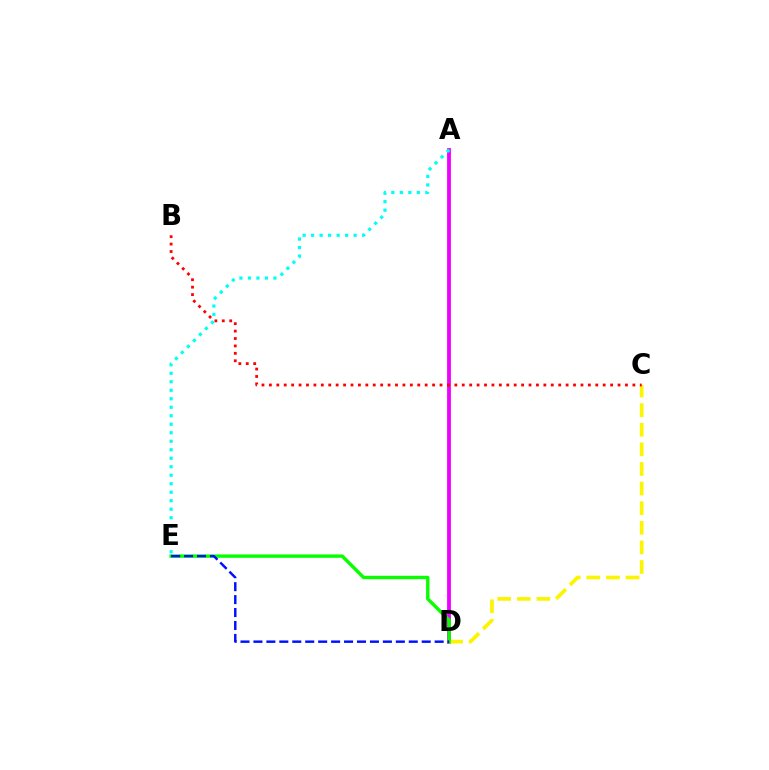{('A', 'D'): [{'color': '#ee00ff', 'line_style': 'solid', 'thickness': 2.74}], ('C', 'D'): [{'color': '#fcf500', 'line_style': 'dashed', 'thickness': 2.66}], ('D', 'E'): [{'color': '#08ff00', 'line_style': 'solid', 'thickness': 2.44}, {'color': '#0010ff', 'line_style': 'dashed', 'thickness': 1.76}], ('B', 'C'): [{'color': '#ff0000', 'line_style': 'dotted', 'thickness': 2.02}], ('A', 'E'): [{'color': '#00fff6', 'line_style': 'dotted', 'thickness': 2.31}]}